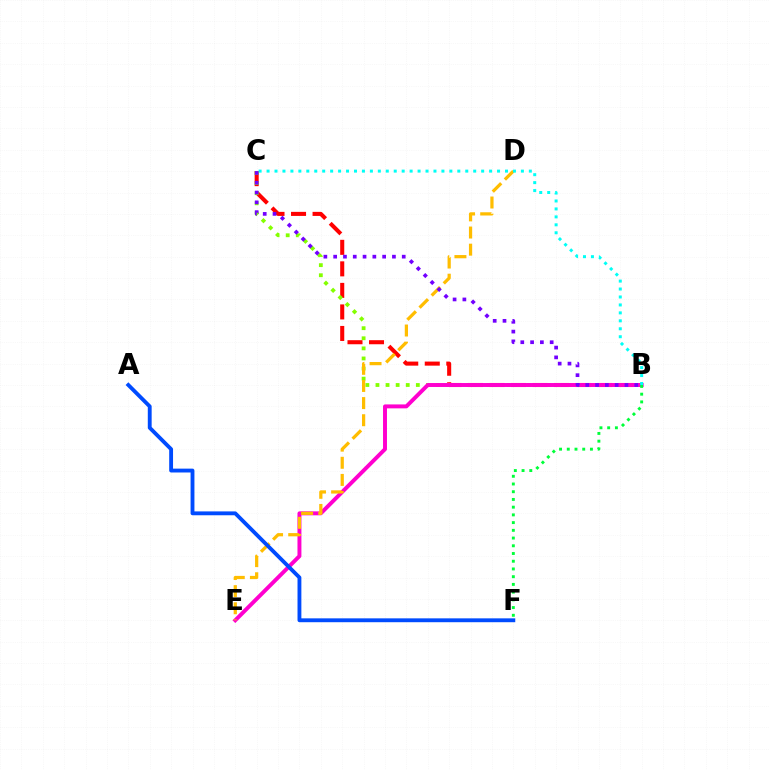{('B', 'C'): [{'color': '#ff0000', 'line_style': 'dashed', 'thickness': 2.93}, {'color': '#84ff00', 'line_style': 'dotted', 'thickness': 2.74}, {'color': '#00fff6', 'line_style': 'dotted', 'thickness': 2.16}, {'color': '#7200ff', 'line_style': 'dotted', 'thickness': 2.66}], ('B', 'E'): [{'color': '#ff00cf', 'line_style': 'solid', 'thickness': 2.84}], ('B', 'F'): [{'color': '#00ff39', 'line_style': 'dotted', 'thickness': 2.1}], ('D', 'E'): [{'color': '#ffbd00', 'line_style': 'dashed', 'thickness': 2.33}], ('A', 'F'): [{'color': '#004bff', 'line_style': 'solid', 'thickness': 2.78}]}